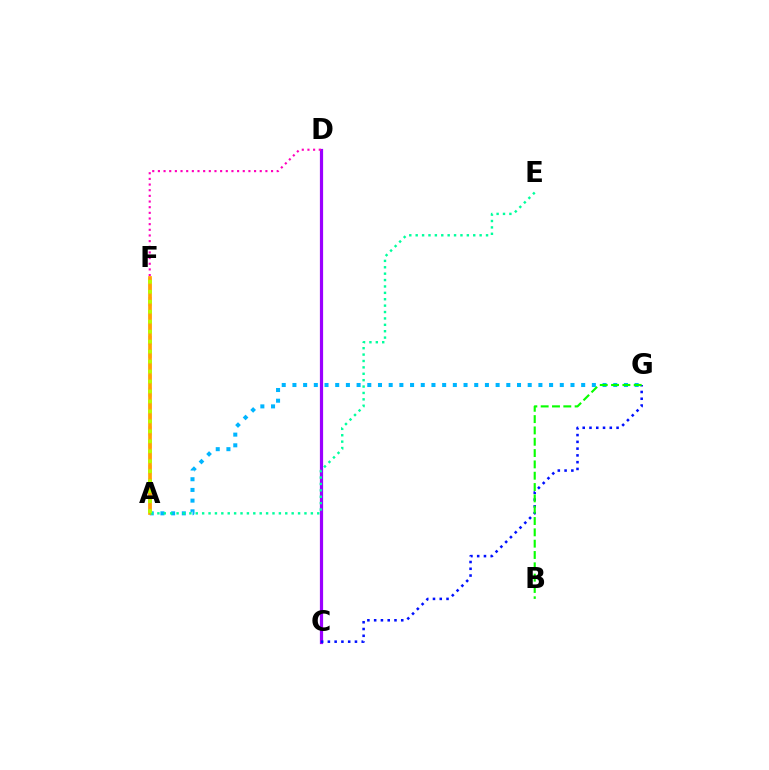{('A', 'F'): [{'color': '#ff0000', 'line_style': 'dashed', 'thickness': 1.76}, {'color': '#ffa500', 'line_style': 'solid', 'thickness': 2.67}, {'color': '#b3ff00', 'line_style': 'dotted', 'thickness': 2.71}], ('C', 'D'): [{'color': '#9b00ff', 'line_style': 'solid', 'thickness': 2.31}], ('C', 'G'): [{'color': '#0010ff', 'line_style': 'dotted', 'thickness': 1.84}], ('A', 'G'): [{'color': '#00b5ff', 'line_style': 'dotted', 'thickness': 2.91}], ('D', 'F'): [{'color': '#ff00bd', 'line_style': 'dotted', 'thickness': 1.54}], ('B', 'G'): [{'color': '#08ff00', 'line_style': 'dashed', 'thickness': 1.54}], ('A', 'E'): [{'color': '#00ff9d', 'line_style': 'dotted', 'thickness': 1.74}]}